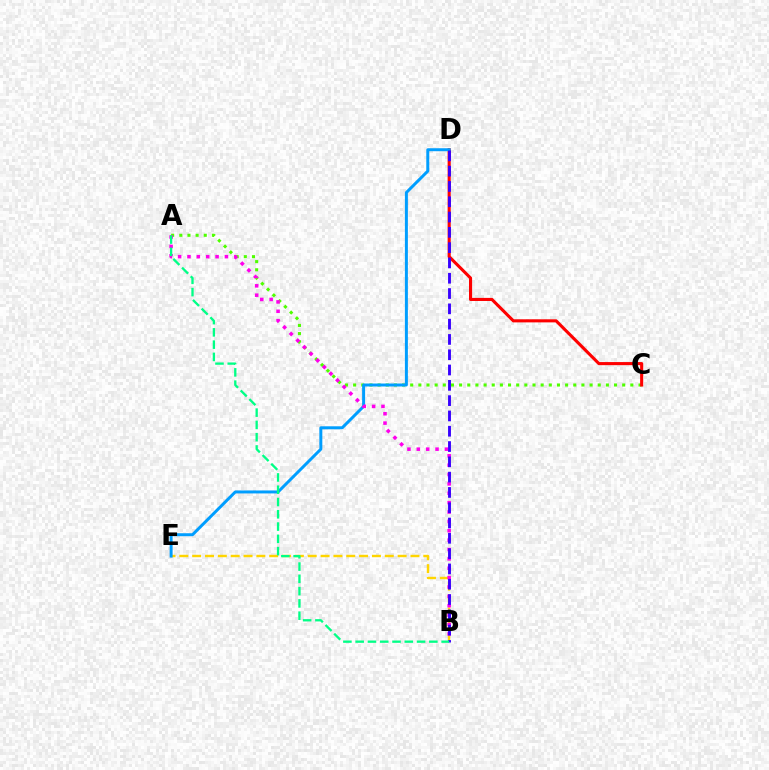{('A', 'C'): [{'color': '#4fff00', 'line_style': 'dotted', 'thickness': 2.22}], ('B', 'E'): [{'color': '#ffd500', 'line_style': 'dashed', 'thickness': 1.74}], ('C', 'D'): [{'color': '#ff0000', 'line_style': 'solid', 'thickness': 2.23}], ('D', 'E'): [{'color': '#009eff', 'line_style': 'solid', 'thickness': 2.14}], ('A', 'B'): [{'color': '#ff00ed', 'line_style': 'dotted', 'thickness': 2.55}, {'color': '#00ff86', 'line_style': 'dashed', 'thickness': 1.67}], ('B', 'D'): [{'color': '#3700ff', 'line_style': 'dashed', 'thickness': 2.08}]}